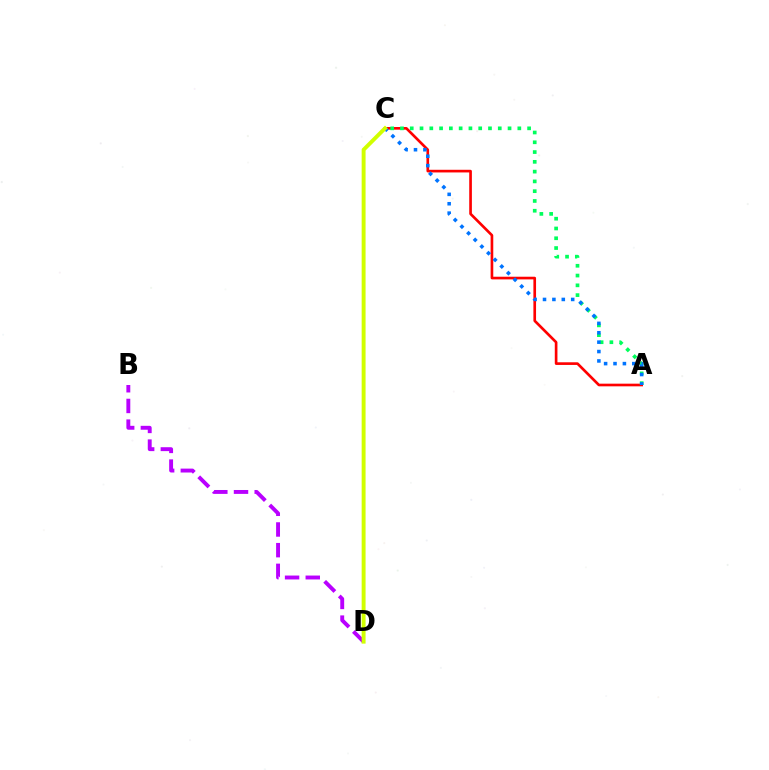{('B', 'D'): [{'color': '#b900ff', 'line_style': 'dashed', 'thickness': 2.81}], ('A', 'C'): [{'color': '#ff0000', 'line_style': 'solid', 'thickness': 1.91}, {'color': '#00ff5c', 'line_style': 'dotted', 'thickness': 2.66}, {'color': '#0074ff', 'line_style': 'dotted', 'thickness': 2.55}], ('C', 'D'): [{'color': '#d1ff00', 'line_style': 'solid', 'thickness': 2.82}]}